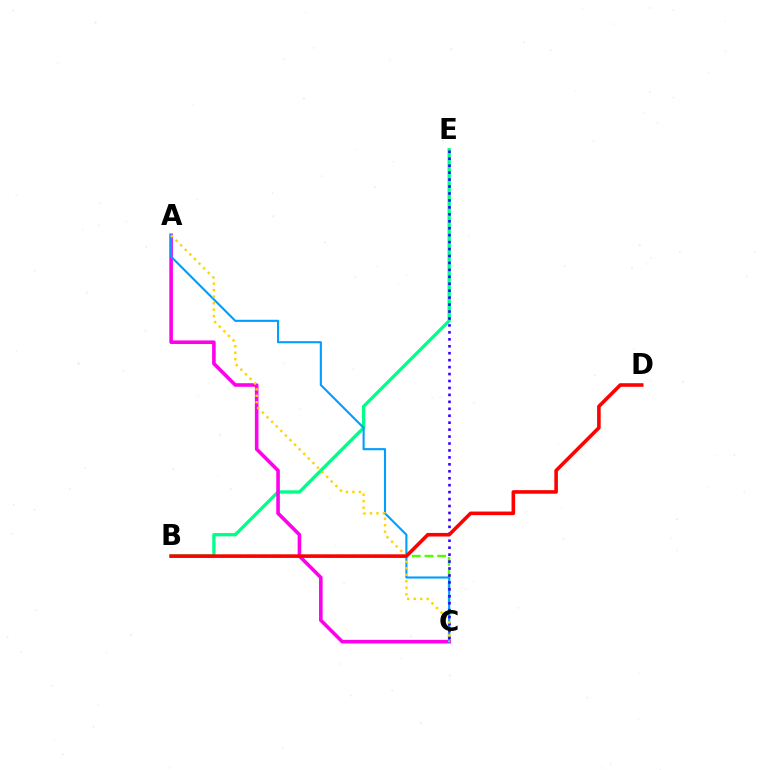{('B', 'E'): [{'color': '#00ff86', 'line_style': 'solid', 'thickness': 2.37}], ('B', 'C'): [{'color': '#4fff00', 'line_style': 'dashed', 'thickness': 1.73}], ('A', 'C'): [{'color': '#ff00ed', 'line_style': 'solid', 'thickness': 2.59}, {'color': '#009eff', 'line_style': 'solid', 'thickness': 1.52}, {'color': '#ffd500', 'line_style': 'dotted', 'thickness': 1.76}], ('C', 'E'): [{'color': '#3700ff', 'line_style': 'dotted', 'thickness': 1.89}], ('B', 'D'): [{'color': '#ff0000', 'line_style': 'solid', 'thickness': 2.58}]}